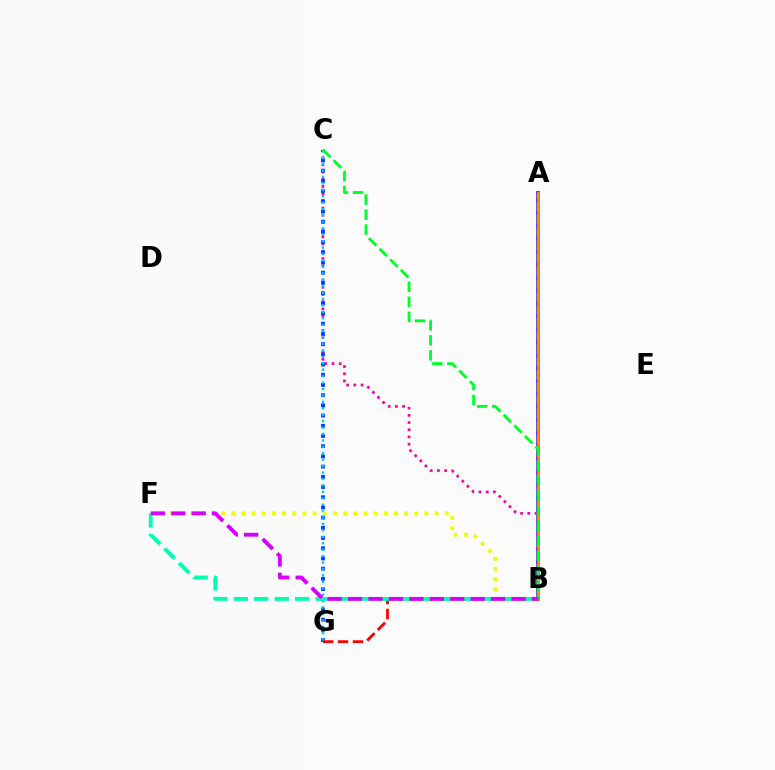{('A', 'B'): [{'color': '#4f00ff', 'line_style': 'solid', 'thickness': 2.64}, {'color': '#66ff00', 'line_style': 'dashed', 'thickness': 1.76}, {'color': '#ff8800', 'line_style': 'solid', 'thickness': 2.0}], ('B', 'C'): [{'color': '#ff00a0', 'line_style': 'dotted', 'thickness': 1.96}, {'color': '#00ff27', 'line_style': 'dashed', 'thickness': 2.04}], ('C', 'G'): [{'color': '#003fff', 'line_style': 'dotted', 'thickness': 2.77}, {'color': '#00c7ff', 'line_style': 'dotted', 'thickness': 1.75}], ('B', 'F'): [{'color': '#eeff00', 'line_style': 'dotted', 'thickness': 2.76}, {'color': '#00ffaf', 'line_style': 'dashed', 'thickness': 2.78}, {'color': '#d600ff', 'line_style': 'dashed', 'thickness': 2.77}], ('B', 'G'): [{'color': '#ff0000', 'line_style': 'dashed', 'thickness': 2.02}]}